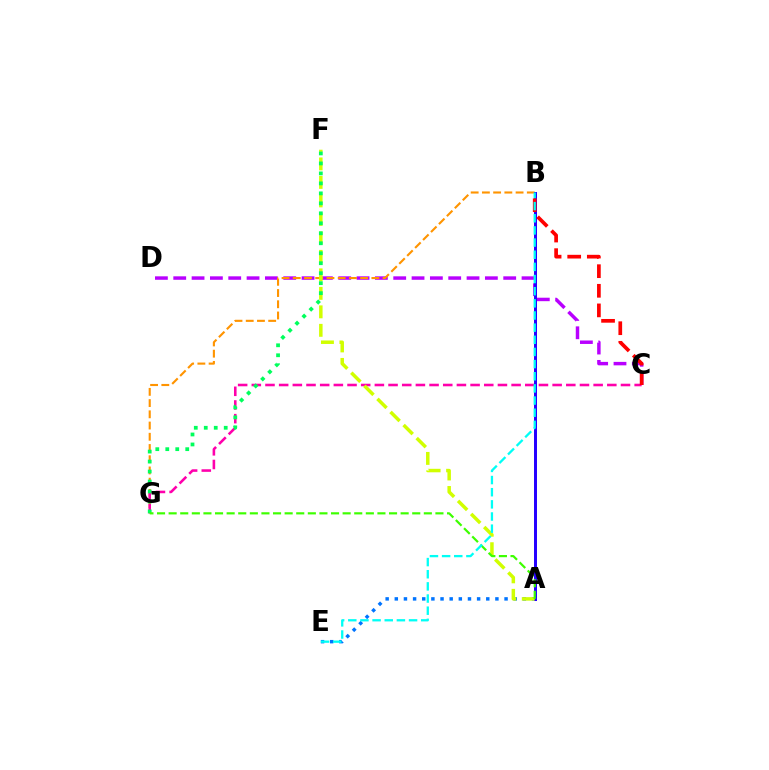{('A', 'E'): [{'color': '#0074ff', 'line_style': 'dotted', 'thickness': 2.49}], ('C', 'D'): [{'color': '#b900ff', 'line_style': 'dashed', 'thickness': 2.49}], ('B', 'G'): [{'color': '#ff9400', 'line_style': 'dashed', 'thickness': 1.53}], ('C', 'G'): [{'color': '#ff00ac', 'line_style': 'dashed', 'thickness': 1.86}], ('A', 'B'): [{'color': '#2500ff', 'line_style': 'solid', 'thickness': 2.14}], ('B', 'C'): [{'color': '#ff0000', 'line_style': 'dashed', 'thickness': 2.66}], ('A', 'F'): [{'color': '#d1ff00', 'line_style': 'dashed', 'thickness': 2.51}], ('F', 'G'): [{'color': '#00ff5c', 'line_style': 'dotted', 'thickness': 2.71}], ('A', 'G'): [{'color': '#3dff00', 'line_style': 'dashed', 'thickness': 1.58}], ('B', 'E'): [{'color': '#00fff6', 'line_style': 'dashed', 'thickness': 1.65}]}